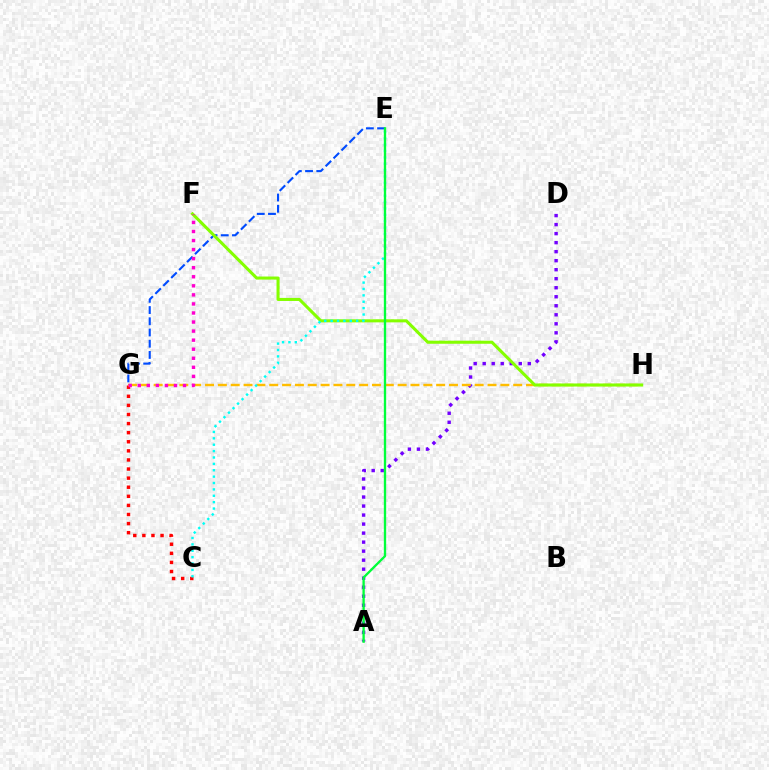{('A', 'D'): [{'color': '#7200ff', 'line_style': 'dotted', 'thickness': 2.45}], ('E', 'G'): [{'color': '#004bff', 'line_style': 'dashed', 'thickness': 1.52}], ('C', 'G'): [{'color': '#ff0000', 'line_style': 'dotted', 'thickness': 2.47}], ('G', 'H'): [{'color': '#ffbd00', 'line_style': 'dashed', 'thickness': 1.74}], ('F', 'H'): [{'color': '#84ff00', 'line_style': 'solid', 'thickness': 2.2}], ('C', 'E'): [{'color': '#00fff6', 'line_style': 'dotted', 'thickness': 1.73}], ('A', 'E'): [{'color': '#00ff39', 'line_style': 'solid', 'thickness': 1.68}], ('F', 'G'): [{'color': '#ff00cf', 'line_style': 'dotted', 'thickness': 2.46}]}